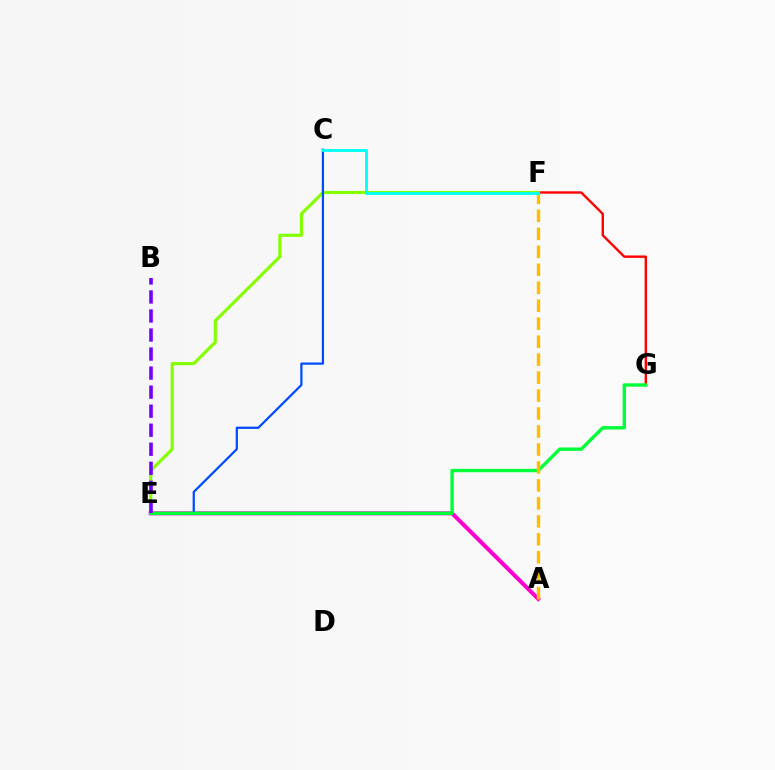{('A', 'E'): [{'color': '#ff00cf', 'line_style': 'solid', 'thickness': 2.91}], ('F', 'G'): [{'color': '#ff0000', 'line_style': 'solid', 'thickness': 1.73}], ('E', 'F'): [{'color': '#84ff00', 'line_style': 'solid', 'thickness': 2.28}], ('C', 'E'): [{'color': '#004bff', 'line_style': 'solid', 'thickness': 1.61}], ('E', 'G'): [{'color': '#00ff39', 'line_style': 'solid', 'thickness': 2.44}], ('A', 'F'): [{'color': '#ffbd00', 'line_style': 'dashed', 'thickness': 2.44}], ('C', 'F'): [{'color': '#00fff6', 'line_style': 'solid', 'thickness': 2.04}], ('B', 'E'): [{'color': '#7200ff', 'line_style': 'dashed', 'thickness': 2.59}]}